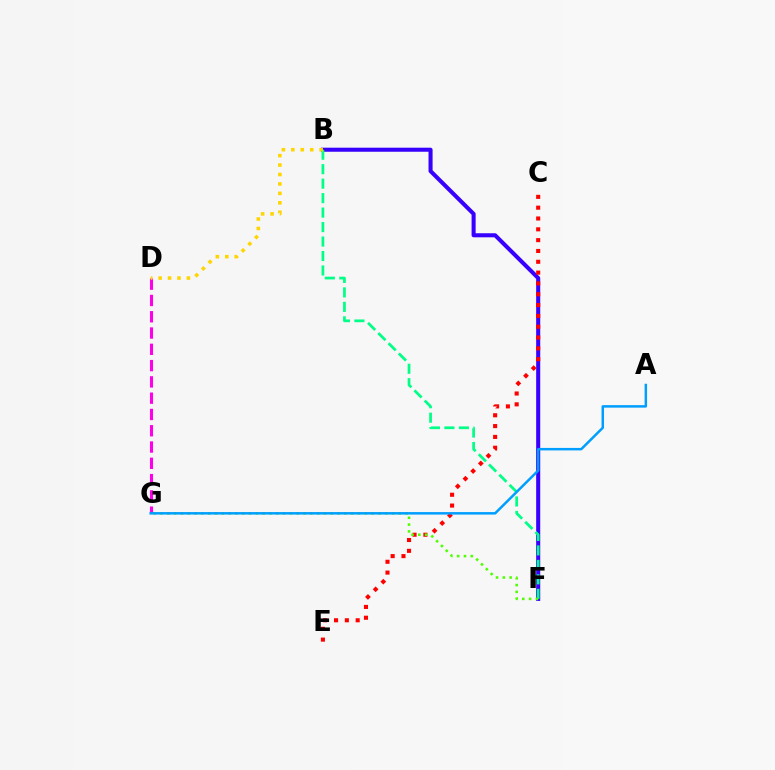{('D', 'G'): [{'color': '#ff00ed', 'line_style': 'dashed', 'thickness': 2.21}], ('B', 'F'): [{'color': '#3700ff', 'line_style': 'solid', 'thickness': 2.92}, {'color': '#00ff86', 'line_style': 'dashed', 'thickness': 1.97}], ('C', 'E'): [{'color': '#ff0000', 'line_style': 'dotted', 'thickness': 2.94}], ('B', 'D'): [{'color': '#ffd500', 'line_style': 'dotted', 'thickness': 2.56}], ('F', 'G'): [{'color': '#4fff00', 'line_style': 'dotted', 'thickness': 1.85}], ('A', 'G'): [{'color': '#009eff', 'line_style': 'solid', 'thickness': 1.79}]}